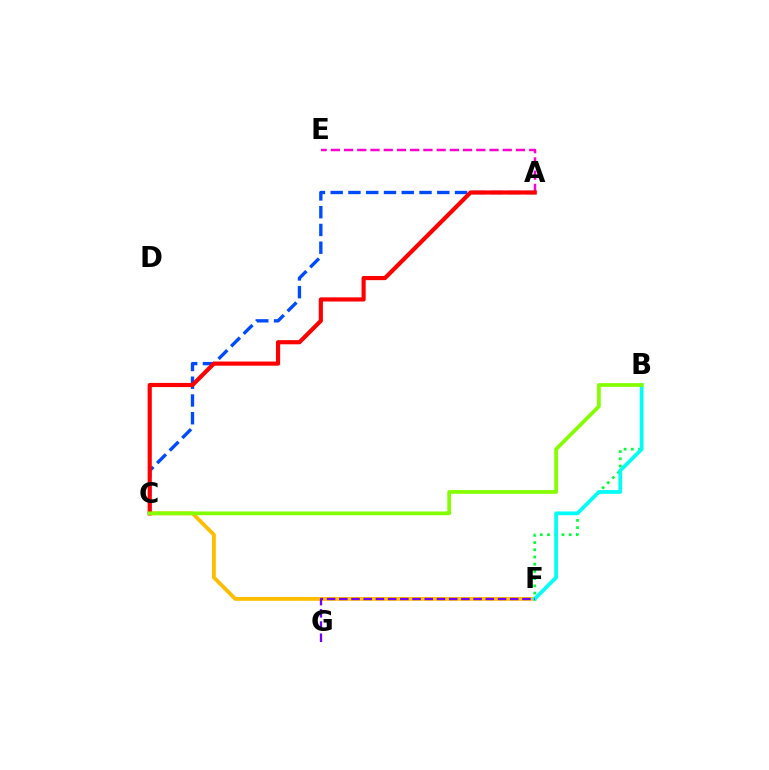{('A', 'C'): [{'color': '#004bff', 'line_style': 'dashed', 'thickness': 2.41}, {'color': '#ff0000', 'line_style': 'solid', 'thickness': 2.99}], ('C', 'F'): [{'color': '#ffbd00', 'line_style': 'solid', 'thickness': 2.76}], ('A', 'E'): [{'color': '#ff00cf', 'line_style': 'dashed', 'thickness': 1.8}], ('B', 'F'): [{'color': '#00ff39', 'line_style': 'dotted', 'thickness': 1.96}, {'color': '#00fff6', 'line_style': 'solid', 'thickness': 2.7}], ('B', 'C'): [{'color': '#84ff00', 'line_style': 'solid', 'thickness': 2.68}], ('F', 'G'): [{'color': '#7200ff', 'line_style': 'dashed', 'thickness': 1.66}]}